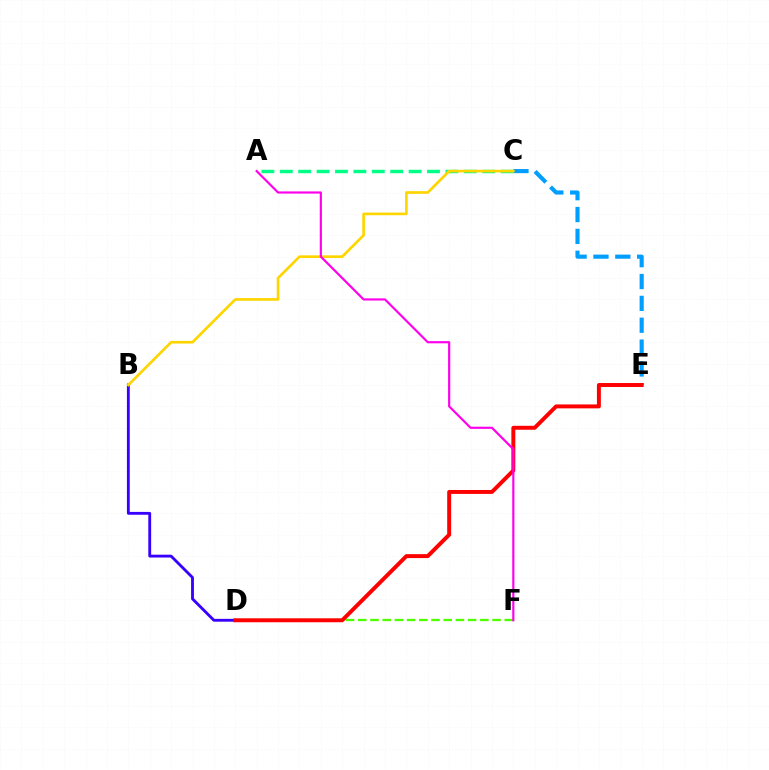{('D', 'F'): [{'color': '#4fff00', 'line_style': 'dashed', 'thickness': 1.66}], ('A', 'C'): [{'color': '#00ff86', 'line_style': 'dashed', 'thickness': 2.5}], ('B', 'D'): [{'color': '#3700ff', 'line_style': 'solid', 'thickness': 2.05}], ('C', 'E'): [{'color': '#009eff', 'line_style': 'dashed', 'thickness': 2.97}], ('B', 'C'): [{'color': '#ffd500', 'line_style': 'solid', 'thickness': 1.92}], ('D', 'E'): [{'color': '#ff0000', 'line_style': 'solid', 'thickness': 2.84}], ('A', 'F'): [{'color': '#ff00ed', 'line_style': 'solid', 'thickness': 1.56}]}